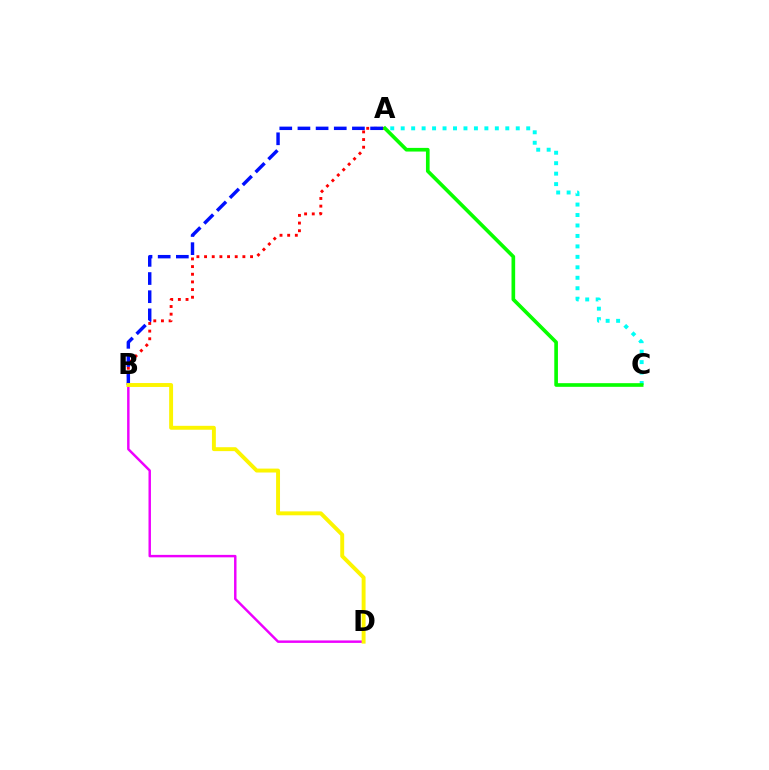{('B', 'D'): [{'color': '#ee00ff', 'line_style': 'solid', 'thickness': 1.77}, {'color': '#fcf500', 'line_style': 'solid', 'thickness': 2.82}], ('A', 'C'): [{'color': '#00fff6', 'line_style': 'dotted', 'thickness': 2.84}, {'color': '#08ff00', 'line_style': 'solid', 'thickness': 2.63}], ('A', 'B'): [{'color': '#ff0000', 'line_style': 'dotted', 'thickness': 2.08}, {'color': '#0010ff', 'line_style': 'dashed', 'thickness': 2.47}]}